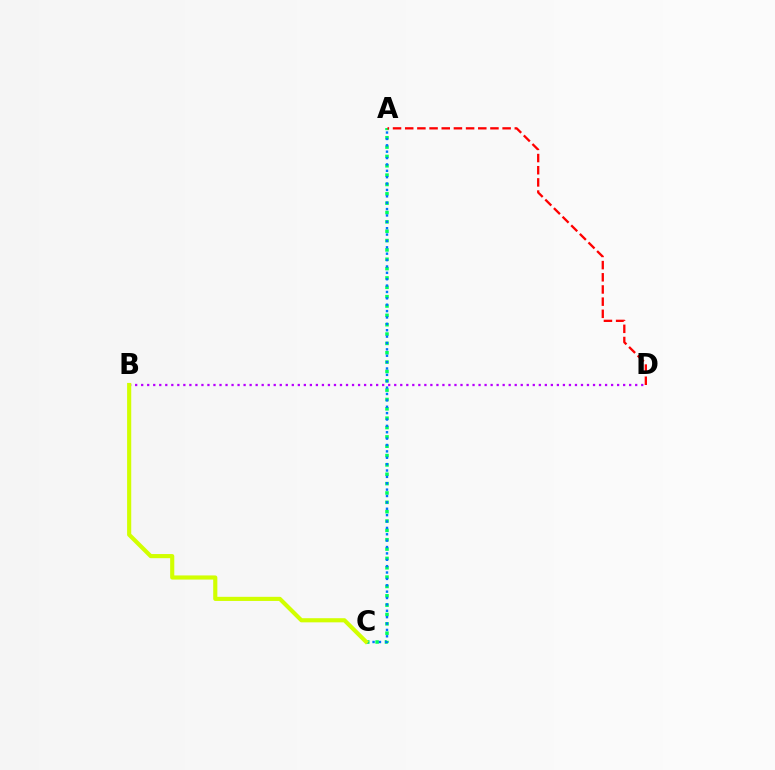{('B', 'D'): [{'color': '#b900ff', 'line_style': 'dotted', 'thickness': 1.64}], ('A', 'C'): [{'color': '#00ff5c', 'line_style': 'dotted', 'thickness': 2.54}, {'color': '#0074ff', 'line_style': 'dotted', 'thickness': 1.73}], ('B', 'C'): [{'color': '#d1ff00', 'line_style': 'solid', 'thickness': 2.97}], ('A', 'D'): [{'color': '#ff0000', 'line_style': 'dashed', 'thickness': 1.65}]}